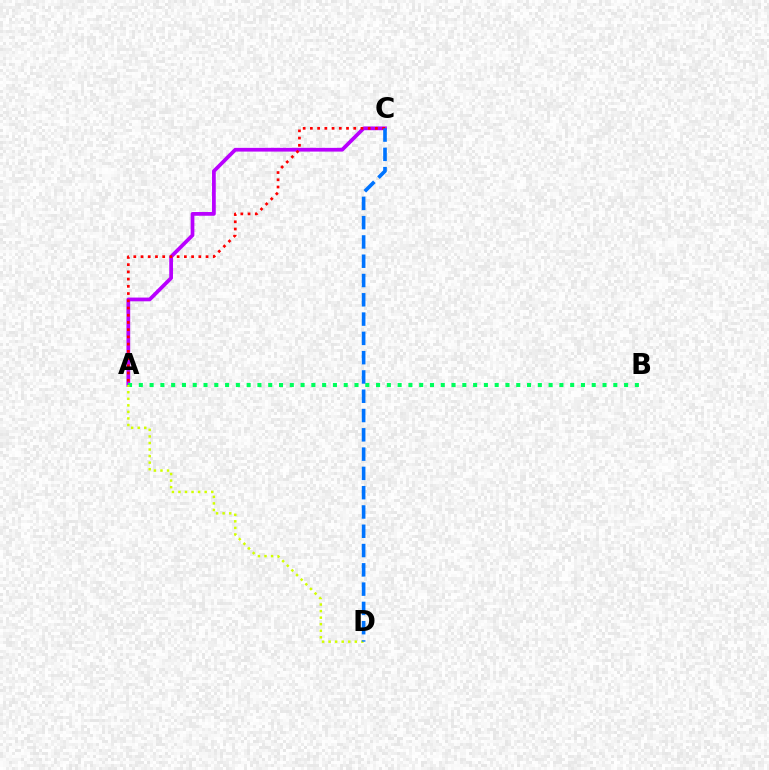{('A', 'C'): [{'color': '#b900ff', 'line_style': 'solid', 'thickness': 2.69}, {'color': '#ff0000', 'line_style': 'dotted', 'thickness': 1.96}], ('A', 'B'): [{'color': '#00ff5c', 'line_style': 'dotted', 'thickness': 2.93}], ('A', 'D'): [{'color': '#d1ff00', 'line_style': 'dotted', 'thickness': 1.78}], ('C', 'D'): [{'color': '#0074ff', 'line_style': 'dashed', 'thickness': 2.62}]}